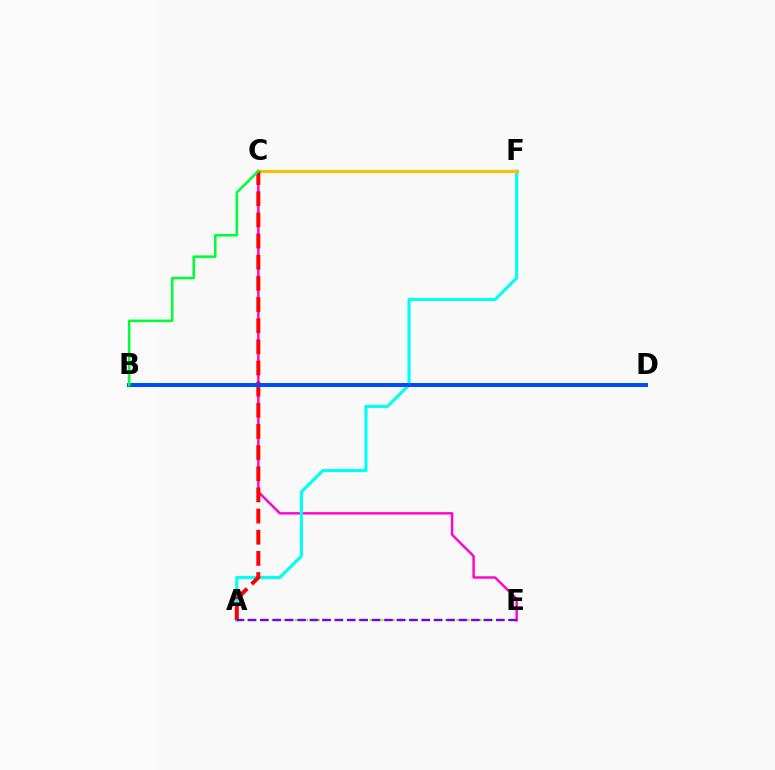{('A', 'E'): [{'color': '#84ff00', 'line_style': 'dotted', 'thickness': 1.57}, {'color': '#7200ff', 'line_style': 'dashed', 'thickness': 1.69}], ('C', 'E'): [{'color': '#ff00cf', 'line_style': 'solid', 'thickness': 1.74}], ('A', 'F'): [{'color': '#00fff6', 'line_style': 'solid', 'thickness': 2.27}], ('C', 'F'): [{'color': '#ffbd00', 'line_style': 'solid', 'thickness': 2.22}], ('A', 'C'): [{'color': '#ff0000', 'line_style': 'dashed', 'thickness': 2.87}], ('B', 'D'): [{'color': '#004bff', 'line_style': 'solid', 'thickness': 2.86}], ('B', 'C'): [{'color': '#00ff39', 'line_style': 'solid', 'thickness': 1.85}]}